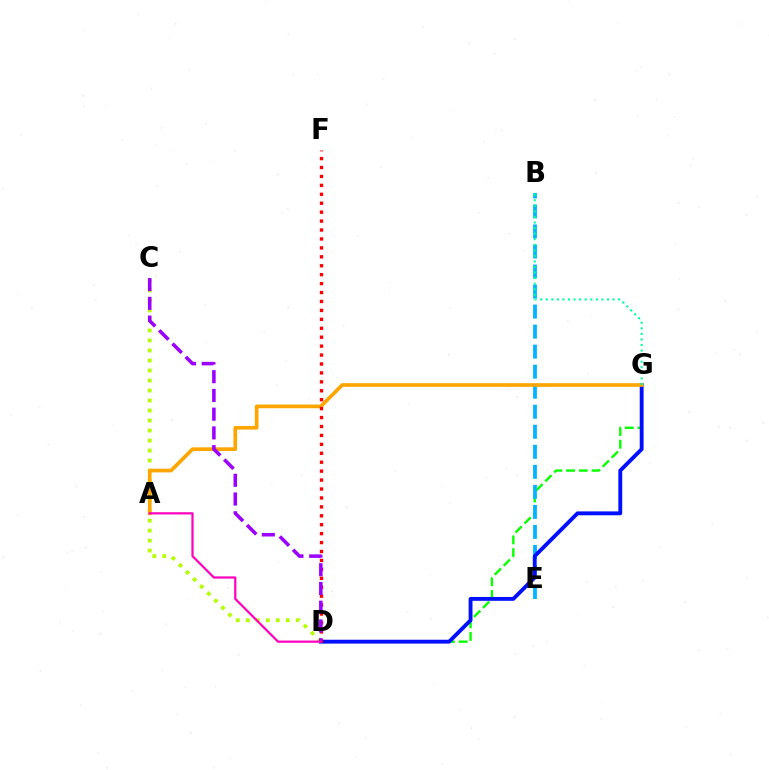{('D', 'G'): [{'color': '#08ff00', 'line_style': 'dashed', 'thickness': 1.72}, {'color': '#0010ff', 'line_style': 'solid', 'thickness': 2.78}], ('B', 'E'): [{'color': '#00b5ff', 'line_style': 'dashed', 'thickness': 2.72}], ('C', 'D'): [{'color': '#b3ff00', 'line_style': 'dotted', 'thickness': 2.72}, {'color': '#9b00ff', 'line_style': 'dashed', 'thickness': 2.55}], ('A', 'G'): [{'color': '#ffa500', 'line_style': 'solid', 'thickness': 2.64}], ('D', 'F'): [{'color': '#ff0000', 'line_style': 'dotted', 'thickness': 2.43}], ('A', 'D'): [{'color': '#ff00bd', 'line_style': 'solid', 'thickness': 1.6}], ('B', 'G'): [{'color': '#00ff9d', 'line_style': 'dotted', 'thickness': 1.51}]}